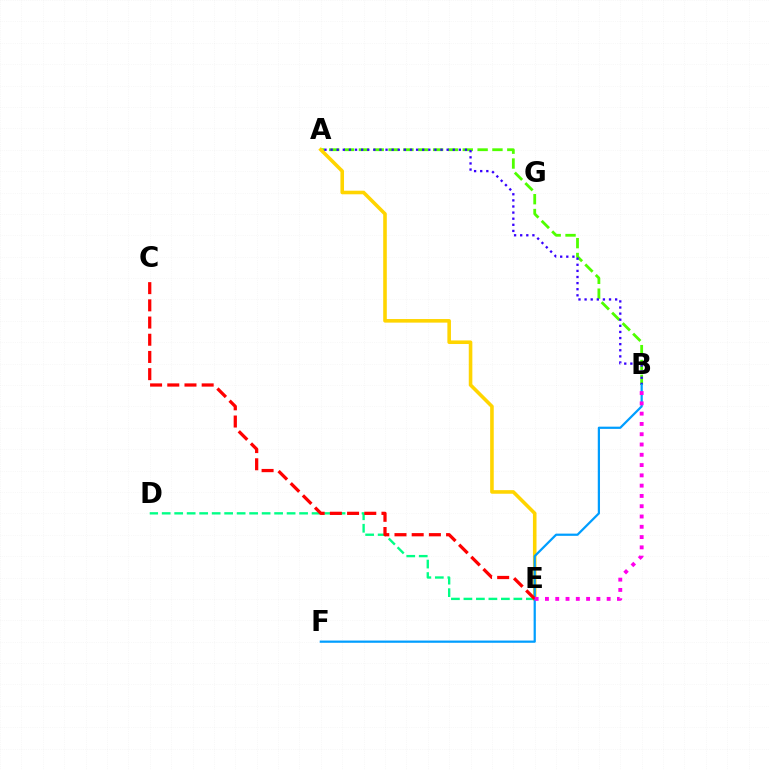{('D', 'E'): [{'color': '#00ff86', 'line_style': 'dashed', 'thickness': 1.7}], ('A', 'B'): [{'color': '#4fff00', 'line_style': 'dashed', 'thickness': 2.02}, {'color': '#3700ff', 'line_style': 'dotted', 'thickness': 1.66}], ('A', 'E'): [{'color': '#ffd500', 'line_style': 'solid', 'thickness': 2.58}], ('B', 'F'): [{'color': '#009eff', 'line_style': 'solid', 'thickness': 1.6}], ('C', 'E'): [{'color': '#ff0000', 'line_style': 'dashed', 'thickness': 2.34}], ('B', 'E'): [{'color': '#ff00ed', 'line_style': 'dotted', 'thickness': 2.79}]}